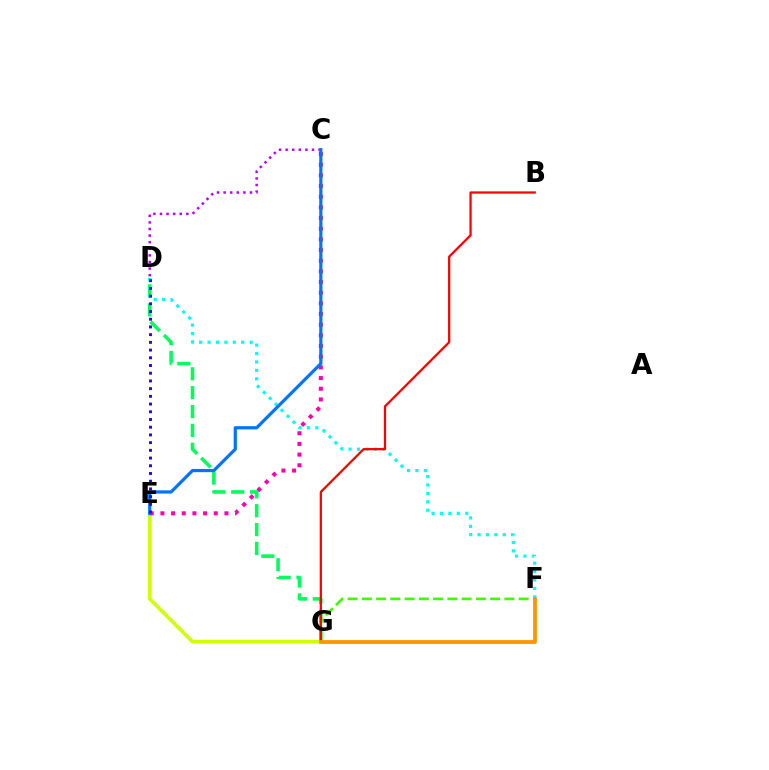{('D', 'G'): [{'color': '#00ff5c', 'line_style': 'dashed', 'thickness': 2.56}], ('F', 'G'): [{'color': '#3dff00', 'line_style': 'dashed', 'thickness': 1.94}, {'color': '#ff9400', 'line_style': 'solid', 'thickness': 2.71}], ('D', 'F'): [{'color': '#00fff6', 'line_style': 'dotted', 'thickness': 2.29}], ('E', 'G'): [{'color': '#d1ff00', 'line_style': 'solid', 'thickness': 2.61}], ('B', 'G'): [{'color': '#ff0000', 'line_style': 'solid', 'thickness': 1.63}], ('C', 'D'): [{'color': '#b900ff', 'line_style': 'dotted', 'thickness': 1.79}], ('C', 'E'): [{'color': '#ff00ac', 'line_style': 'dotted', 'thickness': 2.9}, {'color': '#0074ff', 'line_style': 'solid', 'thickness': 2.31}], ('D', 'E'): [{'color': '#2500ff', 'line_style': 'dotted', 'thickness': 2.1}]}